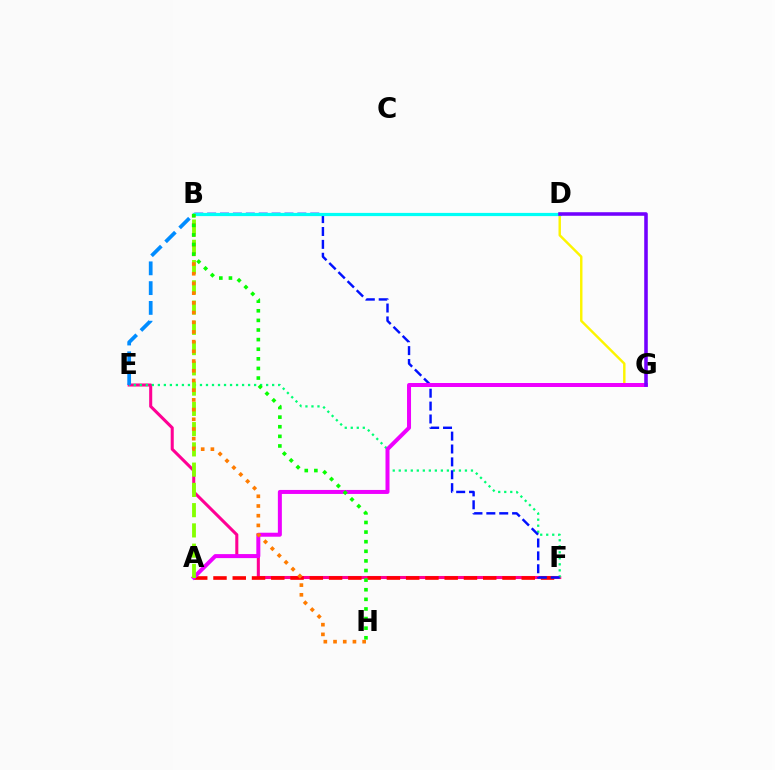{('D', 'G'): [{'color': '#fcf500', 'line_style': 'solid', 'thickness': 1.75}, {'color': '#7200ff', 'line_style': 'solid', 'thickness': 2.56}], ('E', 'F'): [{'color': '#ff0094', 'line_style': 'solid', 'thickness': 2.2}, {'color': '#00ff74', 'line_style': 'dotted', 'thickness': 1.63}], ('A', 'F'): [{'color': '#ff0000', 'line_style': 'dashed', 'thickness': 2.62}], ('B', 'F'): [{'color': '#0010ff', 'line_style': 'dashed', 'thickness': 1.75}], ('B', 'E'): [{'color': '#008cff', 'line_style': 'dashed', 'thickness': 2.69}], ('A', 'G'): [{'color': '#ee00ff', 'line_style': 'solid', 'thickness': 2.88}], ('B', 'D'): [{'color': '#00fff6', 'line_style': 'solid', 'thickness': 2.31}], ('A', 'B'): [{'color': '#84ff00', 'line_style': 'dashed', 'thickness': 2.75}], ('B', 'H'): [{'color': '#ff7c00', 'line_style': 'dotted', 'thickness': 2.64}, {'color': '#08ff00', 'line_style': 'dotted', 'thickness': 2.61}]}